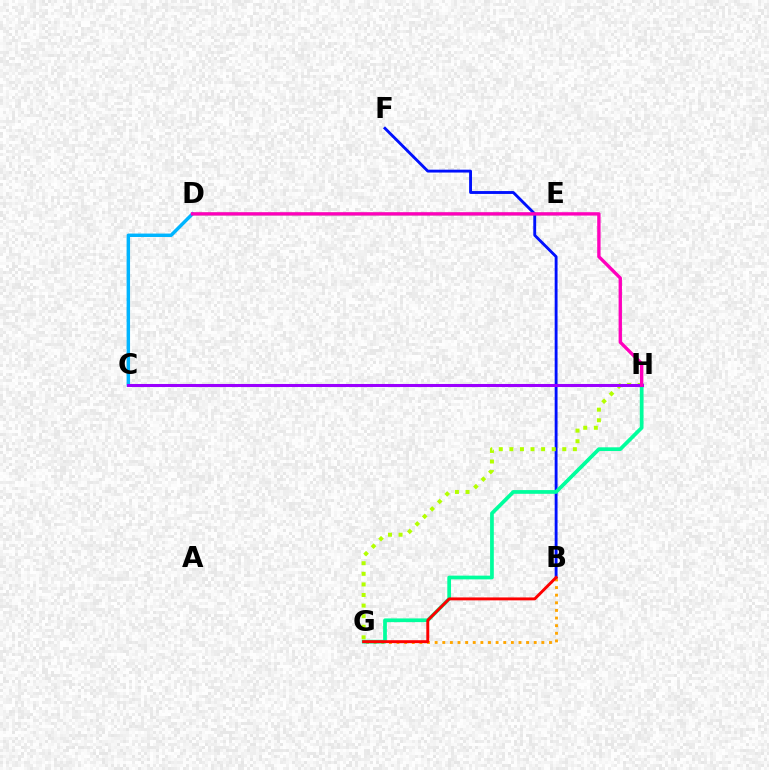{('B', 'F'): [{'color': '#0010ff', 'line_style': 'solid', 'thickness': 2.06}], ('D', 'E'): [{'color': '#08ff00', 'line_style': 'solid', 'thickness': 1.7}], ('B', 'G'): [{'color': '#ffa500', 'line_style': 'dotted', 'thickness': 2.07}, {'color': '#ff0000', 'line_style': 'solid', 'thickness': 2.1}], ('G', 'H'): [{'color': '#b3ff00', 'line_style': 'dotted', 'thickness': 2.88}, {'color': '#00ff9d', 'line_style': 'solid', 'thickness': 2.68}], ('C', 'D'): [{'color': '#00b5ff', 'line_style': 'solid', 'thickness': 2.47}], ('C', 'H'): [{'color': '#9b00ff', 'line_style': 'solid', 'thickness': 2.2}], ('D', 'H'): [{'color': '#ff00bd', 'line_style': 'solid', 'thickness': 2.41}]}